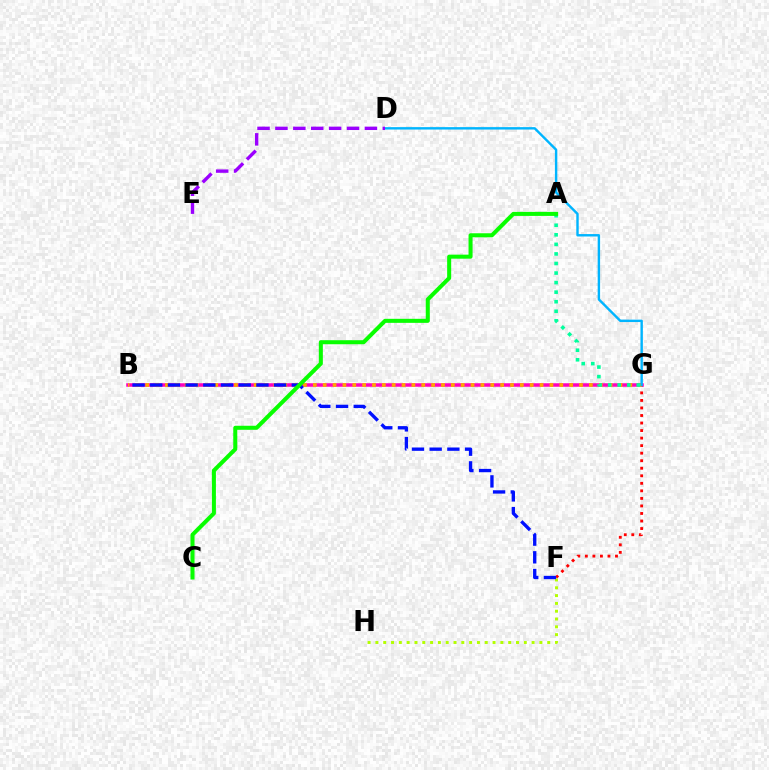{('F', 'H'): [{'color': '#b3ff00', 'line_style': 'dotted', 'thickness': 2.12}], ('F', 'G'): [{'color': '#ff0000', 'line_style': 'dotted', 'thickness': 2.05}], ('B', 'G'): [{'color': '#ff00bd', 'line_style': 'solid', 'thickness': 2.53}, {'color': '#ffa500', 'line_style': 'dotted', 'thickness': 2.68}], ('D', 'G'): [{'color': '#00b5ff', 'line_style': 'solid', 'thickness': 1.74}], ('A', 'G'): [{'color': '#00ff9d', 'line_style': 'dotted', 'thickness': 2.6}], ('B', 'F'): [{'color': '#0010ff', 'line_style': 'dashed', 'thickness': 2.4}], ('A', 'C'): [{'color': '#08ff00', 'line_style': 'solid', 'thickness': 2.91}], ('D', 'E'): [{'color': '#9b00ff', 'line_style': 'dashed', 'thickness': 2.43}]}